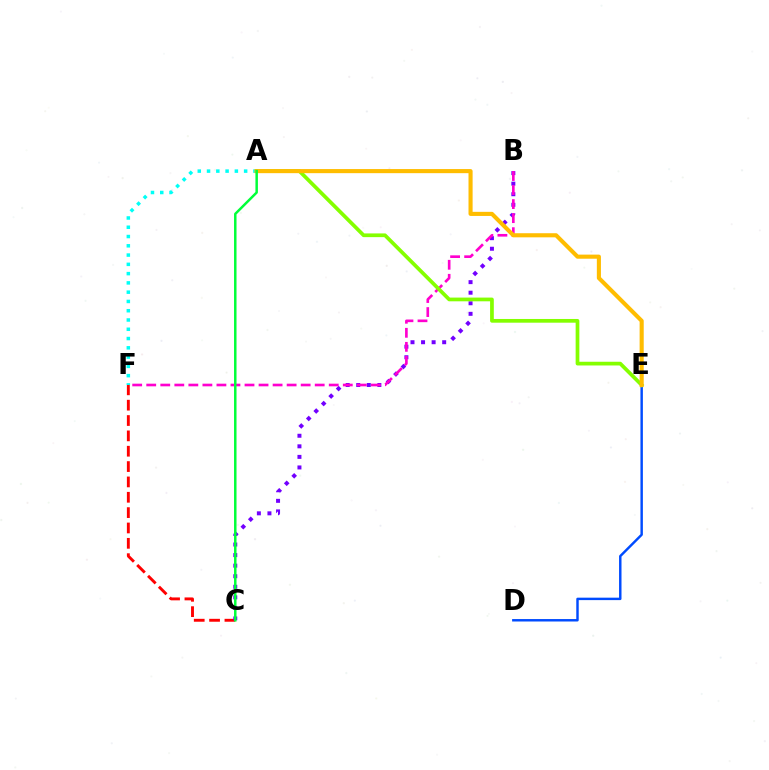{('D', 'E'): [{'color': '#004bff', 'line_style': 'solid', 'thickness': 1.76}], ('C', 'F'): [{'color': '#ff0000', 'line_style': 'dashed', 'thickness': 2.09}], ('B', 'C'): [{'color': '#7200ff', 'line_style': 'dotted', 'thickness': 2.87}], ('B', 'F'): [{'color': '#ff00cf', 'line_style': 'dashed', 'thickness': 1.91}], ('A', 'F'): [{'color': '#00fff6', 'line_style': 'dotted', 'thickness': 2.52}], ('A', 'E'): [{'color': '#84ff00', 'line_style': 'solid', 'thickness': 2.68}, {'color': '#ffbd00', 'line_style': 'solid', 'thickness': 2.96}], ('A', 'C'): [{'color': '#00ff39', 'line_style': 'solid', 'thickness': 1.79}]}